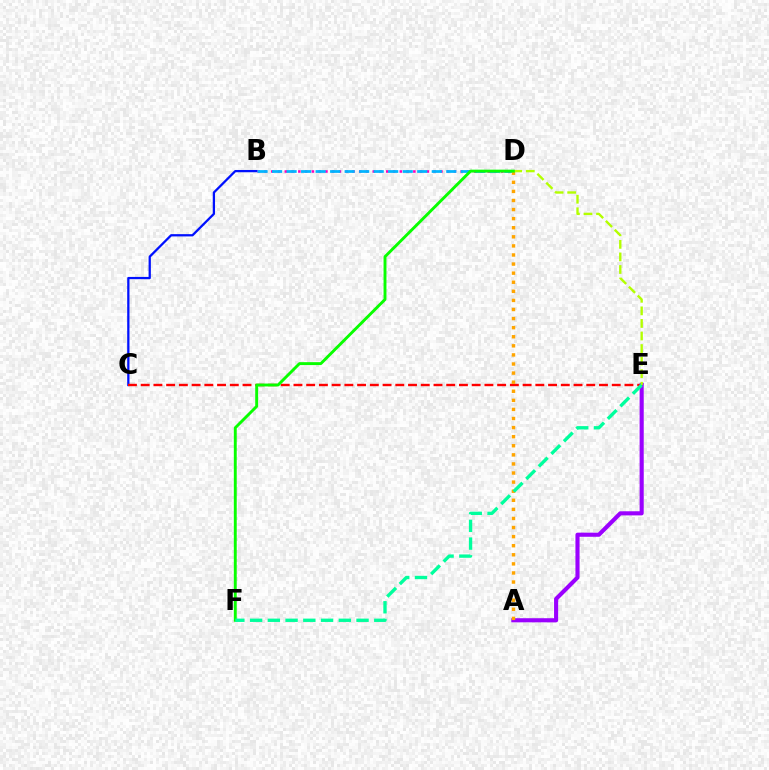{('B', 'C'): [{'color': '#0010ff', 'line_style': 'solid', 'thickness': 1.63}], ('C', 'E'): [{'color': '#ff0000', 'line_style': 'dashed', 'thickness': 1.73}], ('A', 'E'): [{'color': '#9b00ff', 'line_style': 'solid', 'thickness': 2.96}], ('B', 'D'): [{'color': '#ff00bd', 'line_style': 'dotted', 'thickness': 1.84}, {'color': '#00b5ff', 'line_style': 'dashed', 'thickness': 1.97}], ('A', 'D'): [{'color': '#ffa500', 'line_style': 'dotted', 'thickness': 2.47}], ('D', 'E'): [{'color': '#b3ff00', 'line_style': 'dashed', 'thickness': 1.71}], ('D', 'F'): [{'color': '#08ff00', 'line_style': 'solid', 'thickness': 2.09}], ('E', 'F'): [{'color': '#00ff9d', 'line_style': 'dashed', 'thickness': 2.41}]}